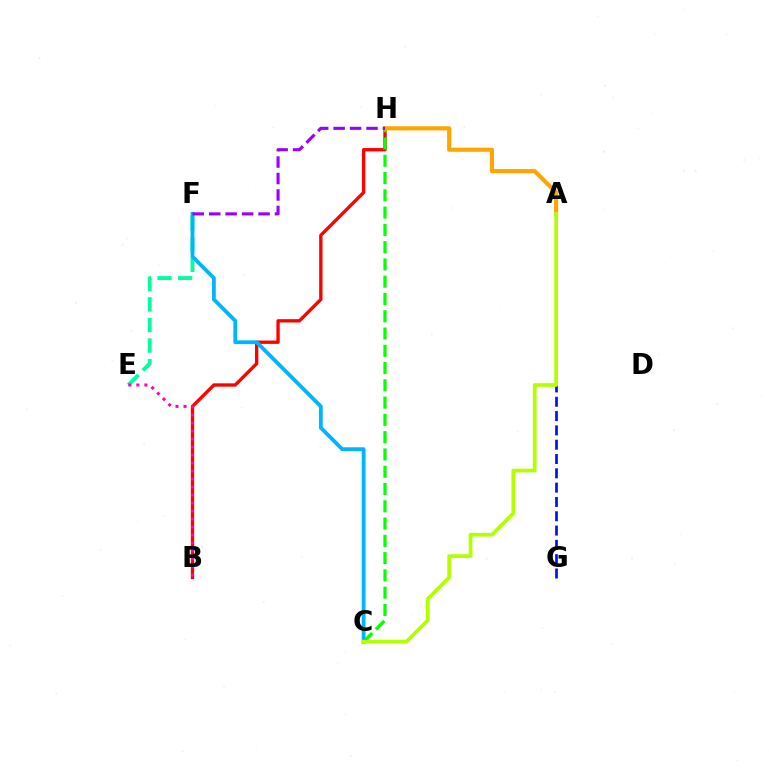{('B', 'H'): [{'color': '#ff0000', 'line_style': 'solid', 'thickness': 2.4}], ('A', 'G'): [{'color': '#0010ff', 'line_style': 'dashed', 'thickness': 1.94}], ('C', 'H'): [{'color': '#08ff00', 'line_style': 'dashed', 'thickness': 2.35}], ('A', 'H'): [{'color': '#ffa500', 'line_style': 'solid', 'thickness': 2.98}], ('E', 'F'): [{'color': '#00ff9d', 'line_style': 'dashed', 'thickness': 2.79}], ('C', 'F'): [{'color': '#00b5ff', 'line_style': 'solid', 'thickness': 2.75}], ('B', 'E'): [{'color': '#ff00bd', 'line_style': 'dotted', 'thickness': 2.17}], ('F', 'H'): [{'color': '#9b00ff', 'line_style': 'dashed', 'thickness': 2.24}], ('A', 'C'): [{'color': '#b3ff00', 'line_style': 'solid', 'thickness': 2.69}]}